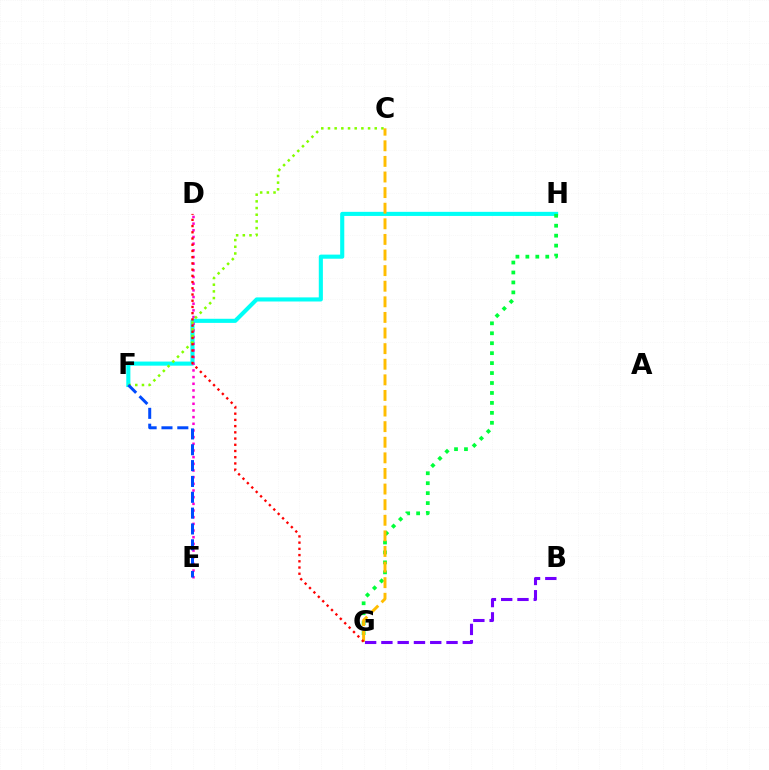{('F', 'H'): [{'color': '#00fff6', 'line_style': 'solid', 'thickness': 2.96}], ('D', 'E'): [{'color': '#ff00cf', 'line_style': 'dotted', 'thickness': 1.81}], ('G', 'H'): [{'color': '#00ff39', 'line_style': 'dotted', 'thickness': 2.7}], ('C', 'F'): [{'color': '#84ff00', 'line_style': 'dotted', 'thickness': 1.82}], ('C', 'G'): [{'color': '#ffbd00', 'line_style': 'dashed', 'thickness': 2.12}], ('B', 'G'): [{'color': '#7200ff', 'line_style': 'dashed', 'thickness': 2.21}], ('D', 'G'): [{'color': '#ff0000', 'line_style': 'dotted', 'thickness': 1.69}], ('E', 'F'): [{'color': '#004bff', 'line_style': 'dashed', 'thickness': 2.15}]}